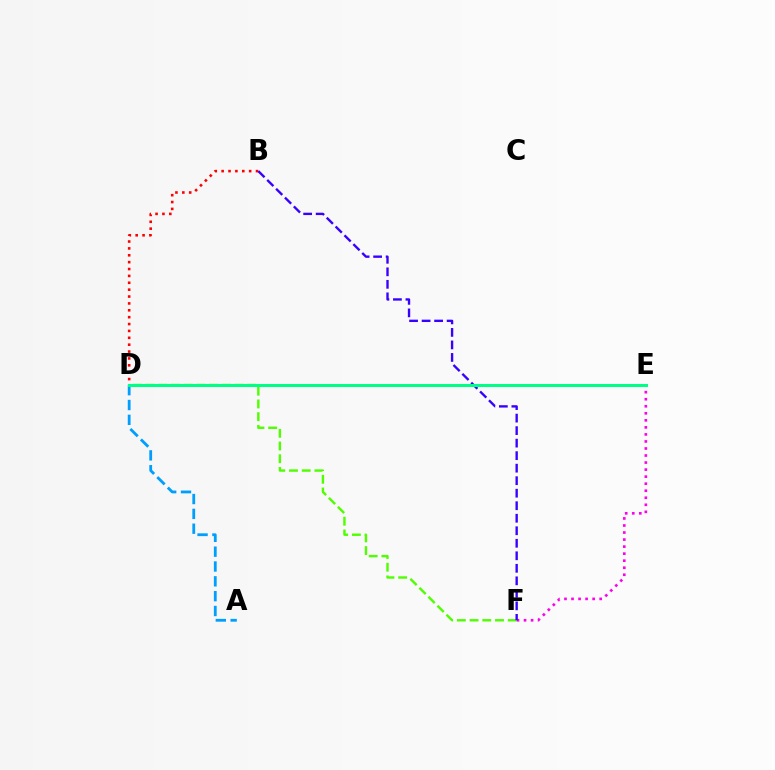{('A', 'D'): [{'color': '#009eff', 'line_style': 'dashed', 'thickness': 2.01}], ('E', 'F'): [{'color': '#ff00ed', 'line_style': 'dotted', 'thickness': 1.91}], ('D', 'F'): [{'color': '#4fff00', 'line_style': 'dashed', 'thickness': 1.73}], ('D', 'E'): [{'color': '#ffd500', 'line_style': 'dotted', 'thickness': 1.85}, {'color': '#00ff86', 'line_style': 'solid', 'thickness': 2.17}], ('B', 'D'): [{'color': '#ff0000', 'line_style': 'dotted', 'thickness': 1.87}], ('B', 'F'): [{'color': '#3700ff', 'line_style': 'dashed', 'thickness': 1.7}]}